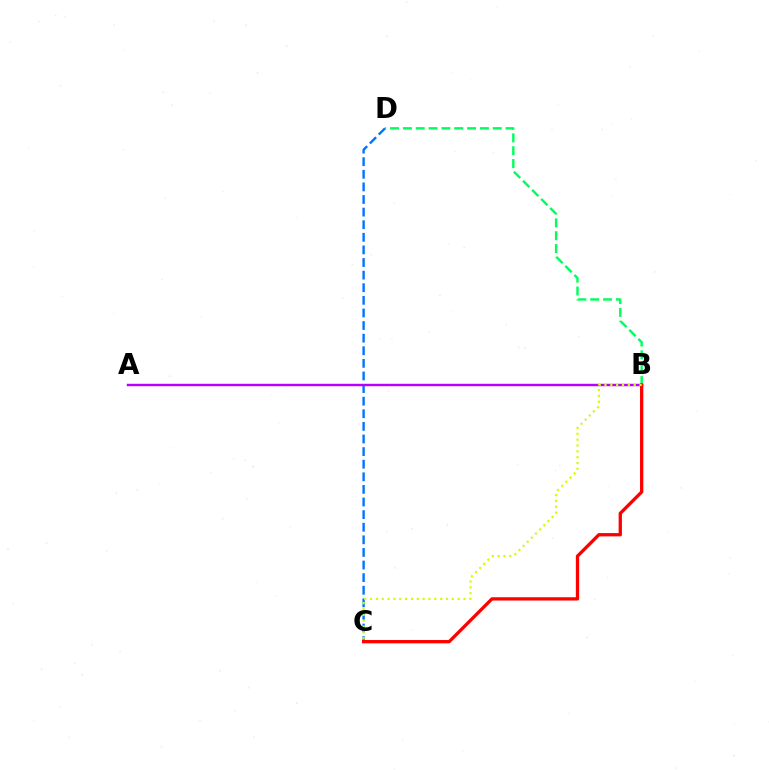{('C', 'D'): [{'color': '#0074ff', 'line_style': 'dashed', 'thickness': 1.71}], ('A', 'B'): [{'color': '#b900ff', 'line_style': 'solid', 'thickness': 1.75}], ('B', 'D'): [{'color': '#00ff5c', 'line_style': 'dashed', 'thickness': 1.74}], ('B', 'C'): [{'color': '#ff0000', 'line_style': 'solid', 'thickness': 2.37}, {'color': '#d1ff00', 'line_style': 'dotted', 'thickness': 1.59}]}